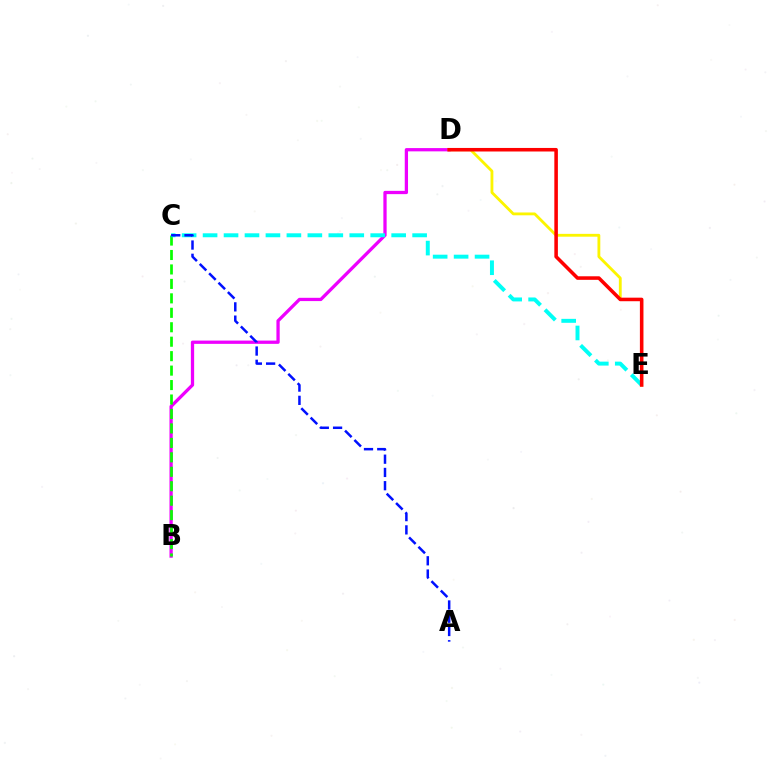{('B', 'D'): [{'color': '#ee00ff', 'line_style': 'solid', 'thickness': 2.36}], ('B', 'C'): [{'color': '#08ff00', 'line_style': 'dashed', 'thickness': 1.96}], ('D', 'E'): [{'color': '#fcf500', 'line_style': 'solid', 'thickness': 2.03}, {'color': '#ff0000', 'line_style': 'solid', 'thickness': 2.56}], ('C', 'E'): [{'color': '#00fff6', 'line_style': 'dashed', 'thickness': 2.85}], ('A', 'C'): [{'color': '#0010ff', 'line_style': 'dashed', 'thickness': 1.8}]}